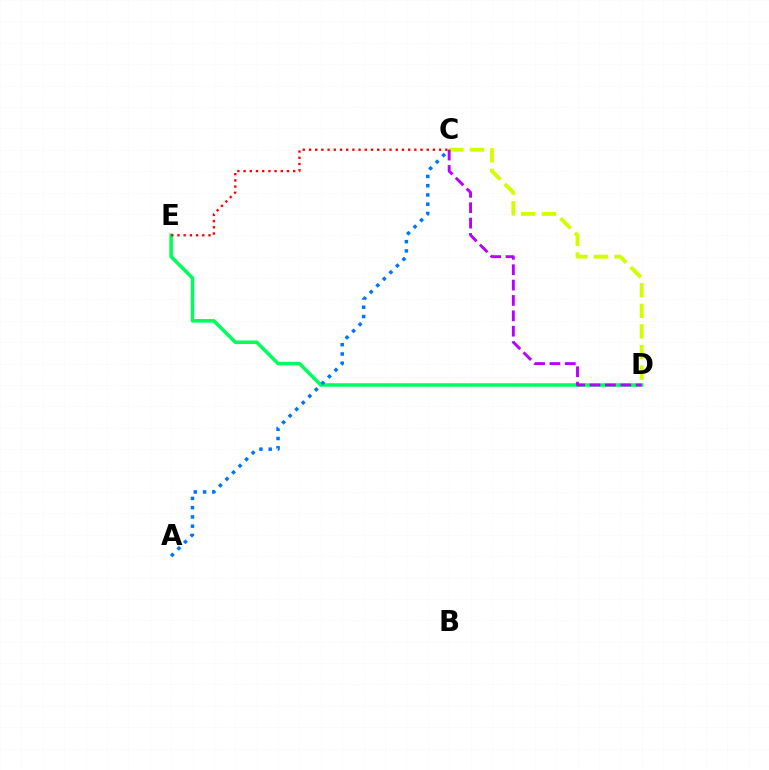{('D', 'E'): [{'color': '#00ff5c', 'line_style': 'solid', 'thickness': 2.54}], ('A', 'C'): [{'color': '#0074ff', 'line_style': 'dotted', 'thickness': 2.52}], ('C', 'E'): [{'color': '#ff0000', 'line_style': 'dotted', 'thickness': 1.68}], ('C', 'D'): [{'color': '#d1ff00', 'line_style': 'dashed', 'thickness': 2.8}, {'color': '#b900ff', 'line_style': 'dashed', 'thickness': 2.09}]}